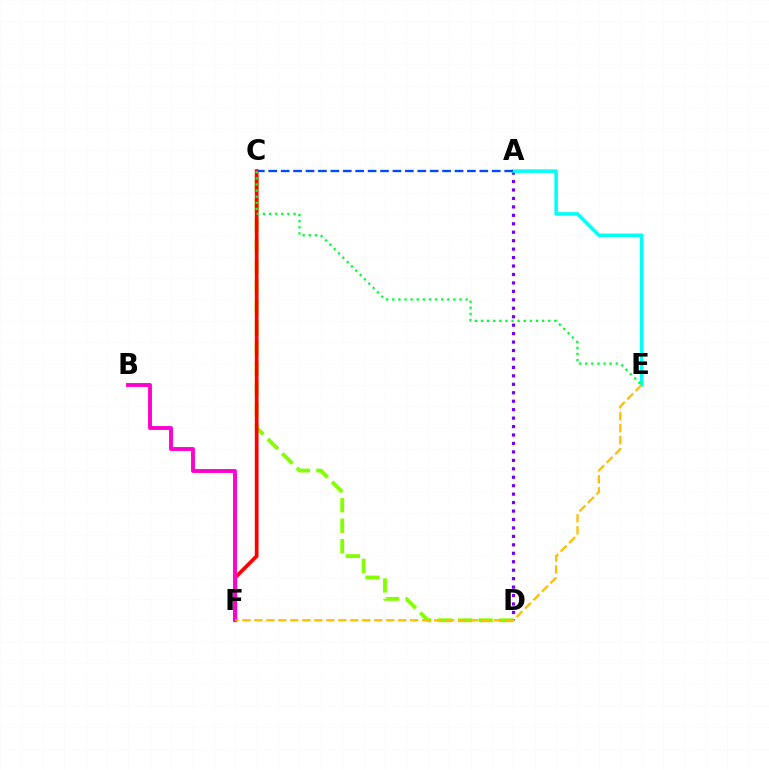{('C', 'D'): [{'color': '#84ff00', 'line_style': 'dashed', 'thickness': 2.78}], ('C', 'F'): [{'color': '#ff0000', 'line_style': 'solid', 'thickness': 2.69}], ('A', 'D'): [{'color': '#7200ff', 'line_style': 'dotted', 'thickness': 2.3}], ('B', 'F'): [{'color': '#ff00cf', 'line_style': 'solid', 'thickness': 2.79}], ('A', 'E'): [{'color': '#00fff6', 'line_style': 'solid', 'thickness': 2.53}], ('E', 'F'): [{'color': '#ffbd00', 'line_style': 'dashed', 'thickness': 1.63}], ('A', 'C'): [{'color': '#004bff', 'line_style': 'dashed', 'thickness': 1.69}], ('C', 'E'): [{'color': '#00ff39', 'line_style': 'dotted', 'thickness': 1.66}]}